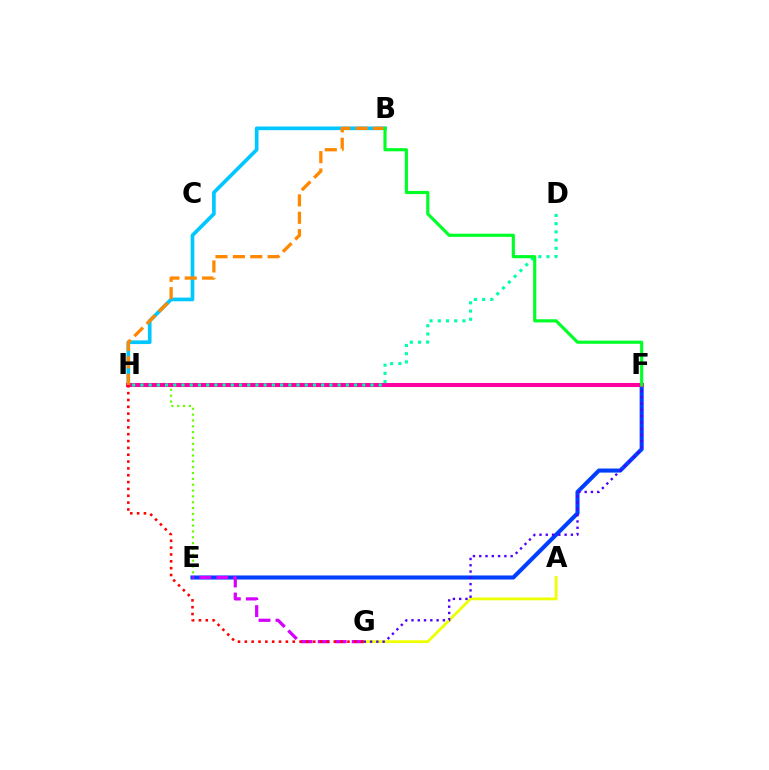{('E', 'H'): [{'color': '#66ff00', 'line_style': 'dotted', 'thickness': 1.59}], ('A', 'G'): [{'color': '#eeff00', 'line_style': 'solid', 'thickness': 2.0}], ('B', 'H'): [{'color': '#00c7ff', 'line_style': 'solid', 'thickness': 2.64}, {'color': '#ff8800', 'line_style': 'dashed', 'thickness': 2.36}], ('E', 'F'): [{'color': '#003fff', 'line_style': 'solid', 'thickness': 2.93}], ('E', 'G'): [{'color': '#d600ff', 'line_style': 'dashed', 'thickness': 2.31}], ('F', 'H'): [{'color': '#ff00a0', 'line_style': 'solid', 'thickness': 2.92}], ('F', 'G'): [{'color': '#4f00ff', 'line_style': 'dotted', 'thickness': 1.71}], ('D', 'H'): [{'color': '#00ffaf', 'line_style': 'dotted', 'thickness': 2.23}], ('G', 'H'): [{'color': '#ff0000', 'line_style': 'dotted', 'thickness': 1.86}], ('B', 'F'): [{'color': '#00ff27', 'line_style': 'solid', 'thickness': 2.27}]}